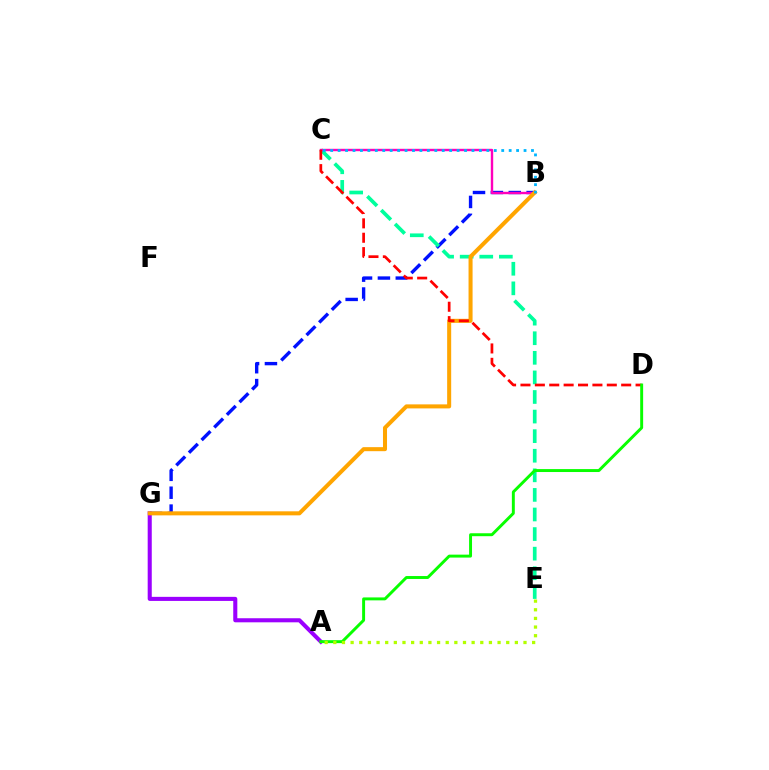{('B', 'G'): [{'color': '#0010ff', 'line_style': 'dashed', 'thickness': 2.43}, {'color': '#ffa500', 'line_style': 'solid', 'thickness': 2.9}], ('A', 'G'): [{'color': '#9b00ff', 'line_style': 'solid', 'thickness': 2.93}], ('C', 'E'): [{'color': '#00ff9d', 'line_style': 'dashed', 'thickness': 2.66}], ('B', 'C'): [{'color': '#ff00bd', 'line_style': 'solid', 'thickness': 1.72}, {'color': '#00b5ff', 'line_style': 'dotted', 'thickness': 2.02}], ('C', 'D'): [{'color': '#ff0000', 'line_style': 'dashed', 'thickness': 1.95}], ('A', 'D'): [{'color': '#08ff00', 'line_style': 'solid', 'thickness': 2.12}], ('A', 'E'): [{'color': '#b3ff00', 'line_style': 'dotted', 'thickness': 2.35}]}